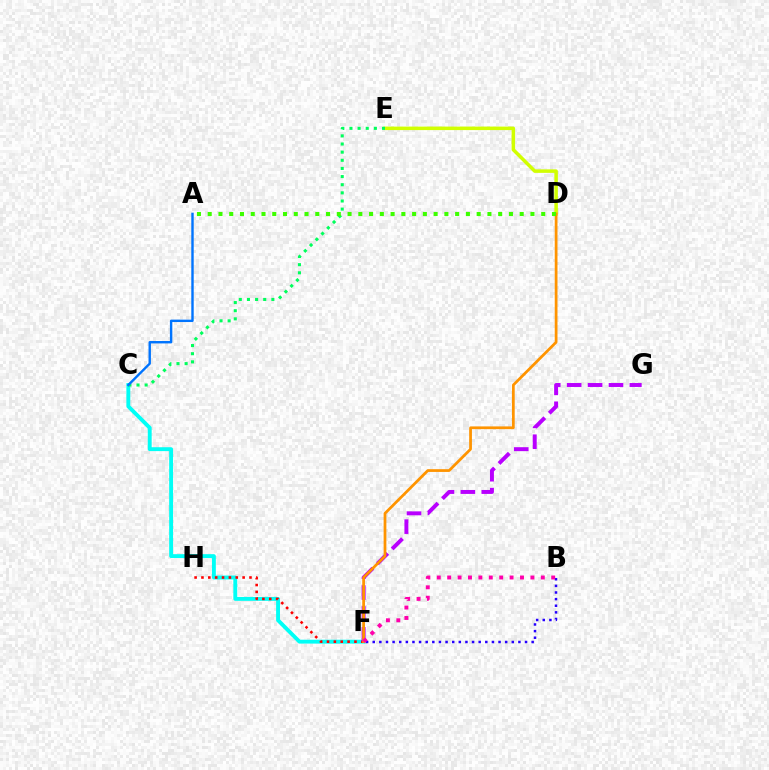{('C', 'F'): [{'color': '#00fff6', 'line_style': 'solid', 'thickness': 2.8}], ('F', 'H'): [{'color': '#ff0000', 'line_style': 'dotted', 'thickness': 1.86}], ('D', 'E'): [{'color': '#d1ff00', 'line_style': 'solid', 'thickness': 2.52}], ('C', 'E'): [{'color': '#00ff5c', 'line_style': 'dotted', 'thickness': 2.21}], ('F', 'G'): [{'color': '#b900ff', 'line_style': 'dashed', 'thickness': 2.84}], ('B', 'F'): [{'color': '#2500ff', 'line_style': 'dotted', 'thickness': 1.8}, {'color': '#ff00ac', 'line_style': 'dotted', 'thickness': 2.83}], ('D', 'F'): [{'color': '#ff9400', 'line_style': 'solid', 'thickness': 1.98}], ('A', 'C'): [{'color': '#0074ff', 'line_style': 'solid', 'thickness': 1.74}], ('A', 'D'): [{'color': '#3dff00', 'line_style': 'dotted', 'thickness': 2.92}]}